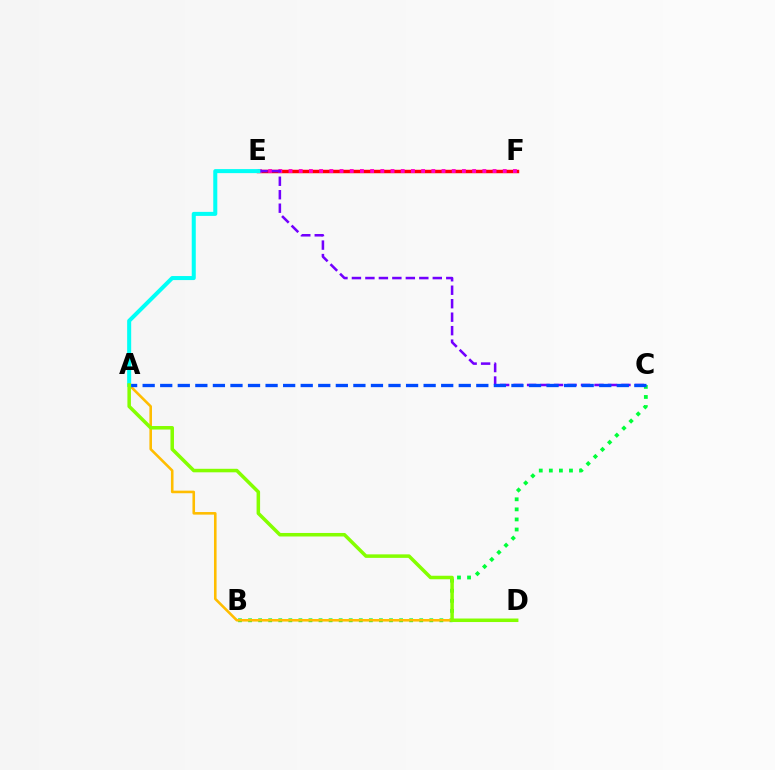{('E', 'F'): [{'color': '#ff0000', 'line_style': 'solid', 'thickness': 2.49}, {'color': '#ff00cf', 'line_style': 'dotted', 'thickness': 2.77}], ('B', 'C'): [{'color': '#00ff39', 'line_style': 'dotted', 'thickness': 2.74}], ('A', 'D'): [{'color': '#ffbd00', 'line_style': 'solid', 'thickness': 1.86}, {'color': '#84ff00', 'line_style': 'solid', 'thickness': 2.53}], ('C', 'E'): [{'color': '#7200ff', 'line_style': 'dashed', 'thickness': 1.83}], ('A', 'C'): [{'color': '#004bff', 'line_style': 'dashed', 'thickness': 2.39}], ('A', 'E'): [{'color': '#00fff6', 'line_style': 'solid', 'thickness': 2.91}]}